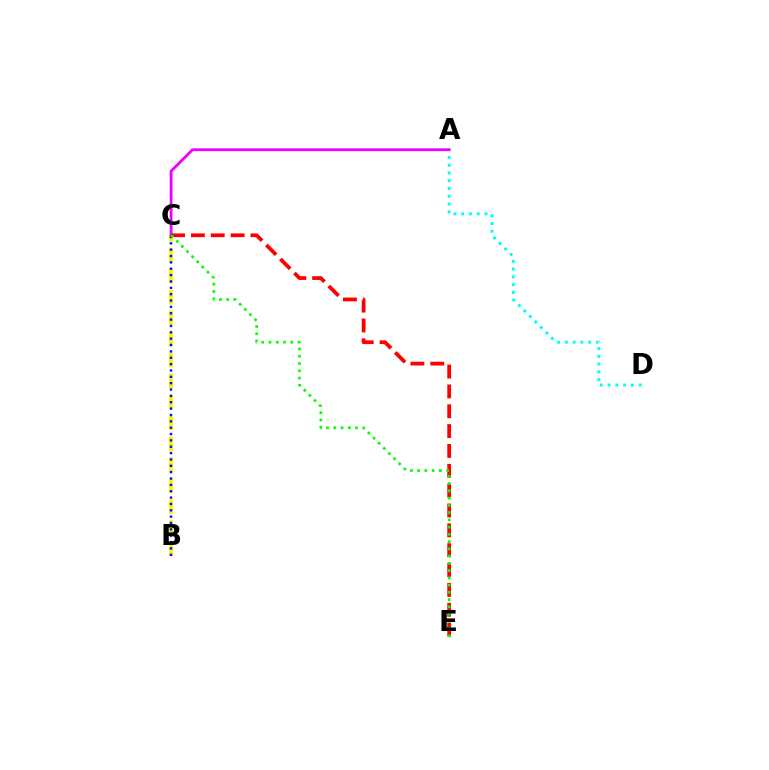{('B', 'C'): [{'color': '#fcf500', 'line_style': 'dashed', 'thickness': 2.85}, {'color': '#0010ff', 'line_style': 'dotted', 'thickness': 1.73}], ('A', 'D'): [{'color': '#00fff6', 'line_style': 'dotted', 'thickness': 2.11}], ('A', 'C'): [{'color': '#ee00ff', 'line_style': 'solid', 'thickness': 2.02}], ('C', 'E'): [{'color': '#ff0000', 'line_style': 'dashed', 'thickness': 2.7}, {'color': '#08ff00', 'line_style': 'dotted', 'thickness': 1.97}]}